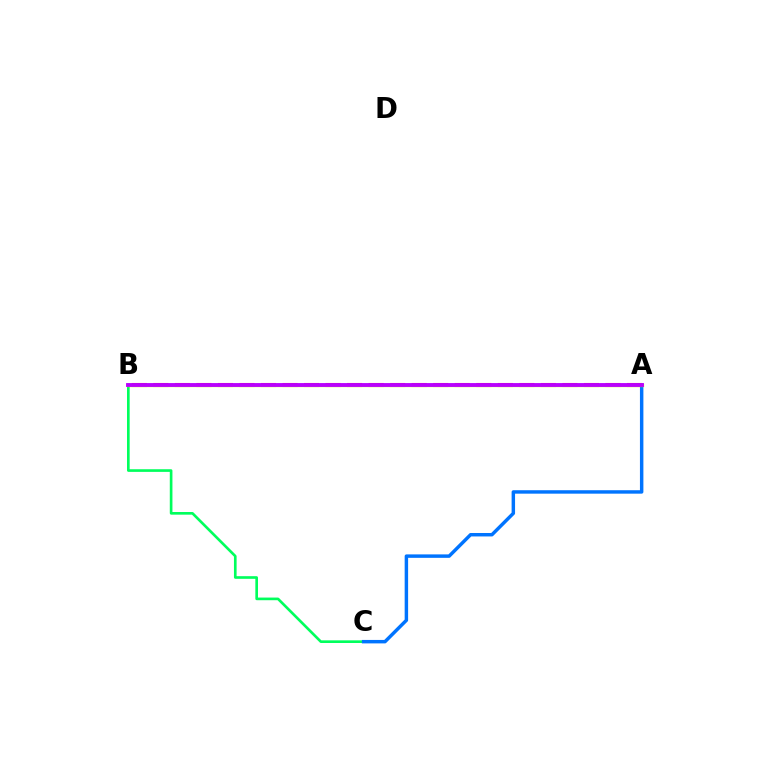{('B', 'C'): [{'color': '#00ff5c', 'line_style': 'solid', 'thickness': 1.91}], ('A', 'C'): [{'color': '#0074ff', 'line_style': 'solid', 'thickness': 2.48}], ('A', 'B'): [{'color': '#ff0000', 'line_style': 'dashed', 'thickness': 2.92}, {'color': '#d1ff00', 'line_style': 'solid', 'thickness': 2.35}, {'color': '#b900ff', 'line_style': 'solid', 'thickness': 2.78}]}